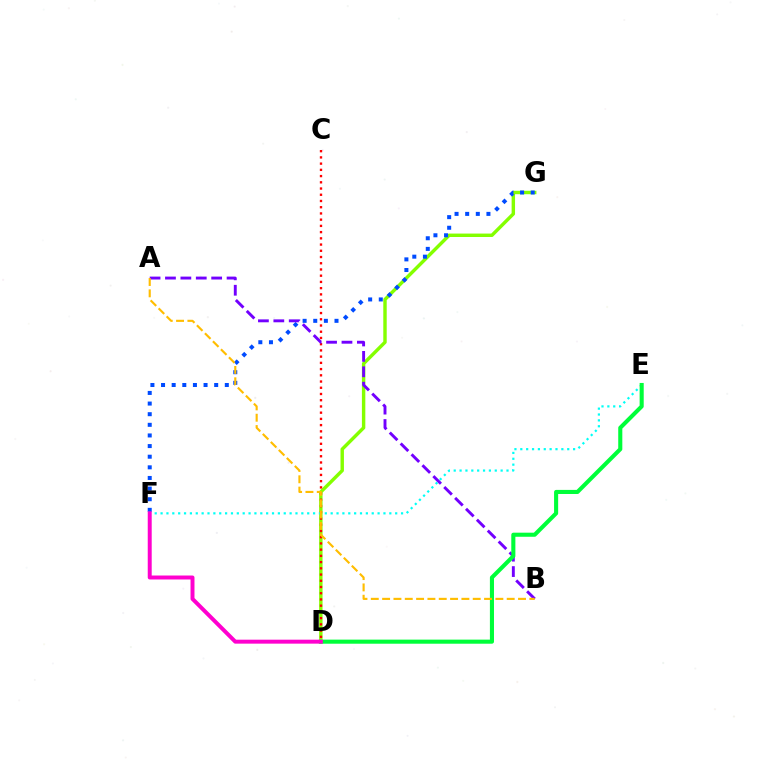{('D', 'G'): [{'color': '#84ff00', 'line_style': 'solid', 'thickness': 2.47}], ('F', 'G'): [{'color': '#004bff', 'line_style': 'dotted', 'thickness': 2.89}], ('C', 'D'): [{'color': '#ff0000', 'line_style': 'dotted', 'thickness': 1.69}], ('A', 'B'): [{'color': '#7200ff', 'line_style': 'dashed', 'thickness': 2.09}, {'color': '#ffbd00', 'line_style': 'dashed', 'thickness': 1.54}], ('E', 'F'): [{'color': '#00fff6', 'line_style': 'dotted', 'thickness': 1.59}], ('D', 'E'): [{'color': '#00ff39', 'line_style': 'solid', 'thickness': 2.94}], ('D', 'F'): [{'color': '#ff00cf', 'line_style': 'solid', 'thickness': 2.85}]}